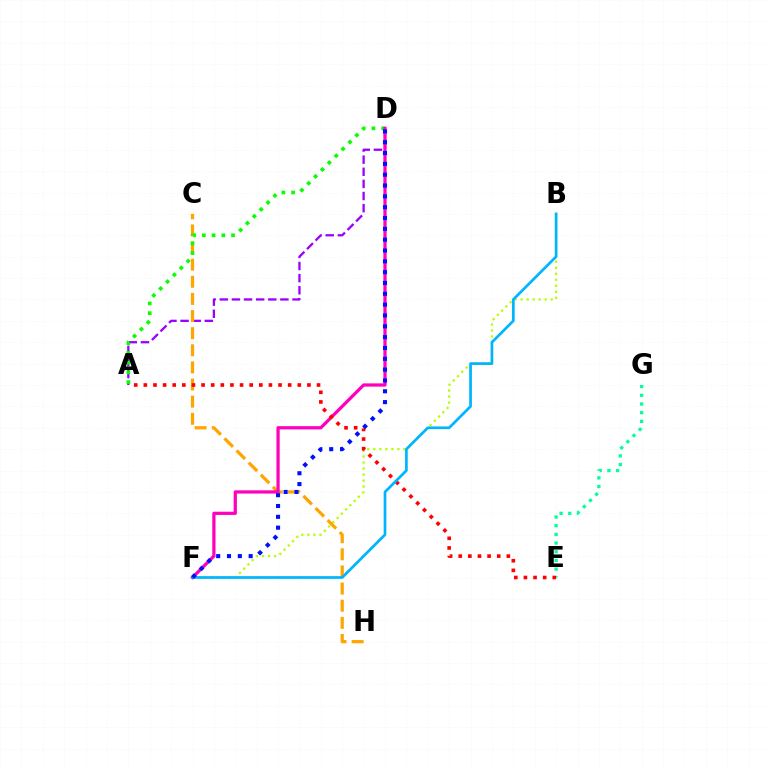{('A', 'D'): [{'color': '#9b00ff', 'line_style': 'dashed', 'thickness': 1.65}, {'color': '#08ff00', 'line_style': 'dotted', 'thickness': 2.64}], ('E', 'G'): [{'color': '#00ff9d', 'line_style': 'dotted', 'thickness': 2.36}], ('B', 'F'): [{'color': '#b3ff00', 'line_style': 'dotted', 'thickness': 1.64}, {'color': '#00b5ff', 'line_style': 'solid', 'thickness': 1.95}], ('C', 'H'): [{'color': '#ffa500', 'line_style': 'dashed', 'thickness': 2.33}], ('D', 'F'): [{'color': '#ff00bd', 'line_style': 'solid', 'thickness': 2.33}, {'color': '#0010ff', 'line_style': 'dotted', 'thickness': 2.94}], ('A', 'E'): [{'color': '#ff0000', 'line_style': 'dotted', 'thickness': 2.61}]}